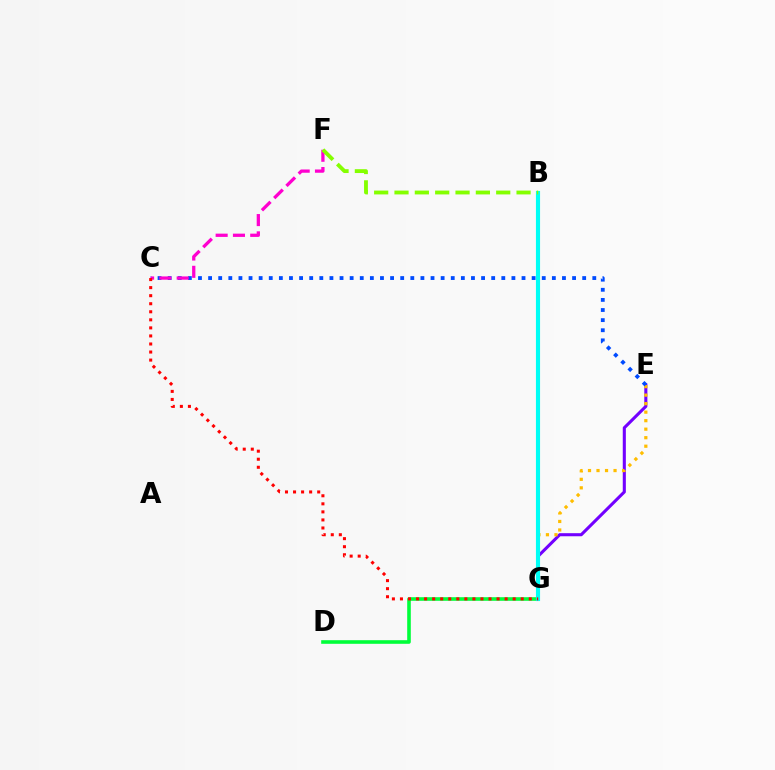{('E', 'G'): [{'color': '#7200ff', 'line_style': 'solid', 'thickness': 2.22}, {'color': '#ffbd00', 'line_style': 'dotted', 'thickness': 2.31}], ('D', 'G'): [{'color': '#00ff39', 'line_style': 'solid', 'thickness': 2.6}], ('B', 'G'): [{'color': '#00fff6', 'line_style': 'solid', 'thickness': 2.97}], ('C', 'E'): [{'color': '#004bff', 'line_style': 'dotted', 'thickness': 2.75}], ('C', 'F'): [{'color': '#ff00cf', 'line_style': 'dashed', 'thickness': 2.35}], ('C', 'G'): [{'color': '#ff0000', 'line_style': 'dotted', 'thickness': 2.19}], ('B', 'F'): [{'color': '#84ff00', 'line_style': 'dashed', 'thickness': 2.76}]}